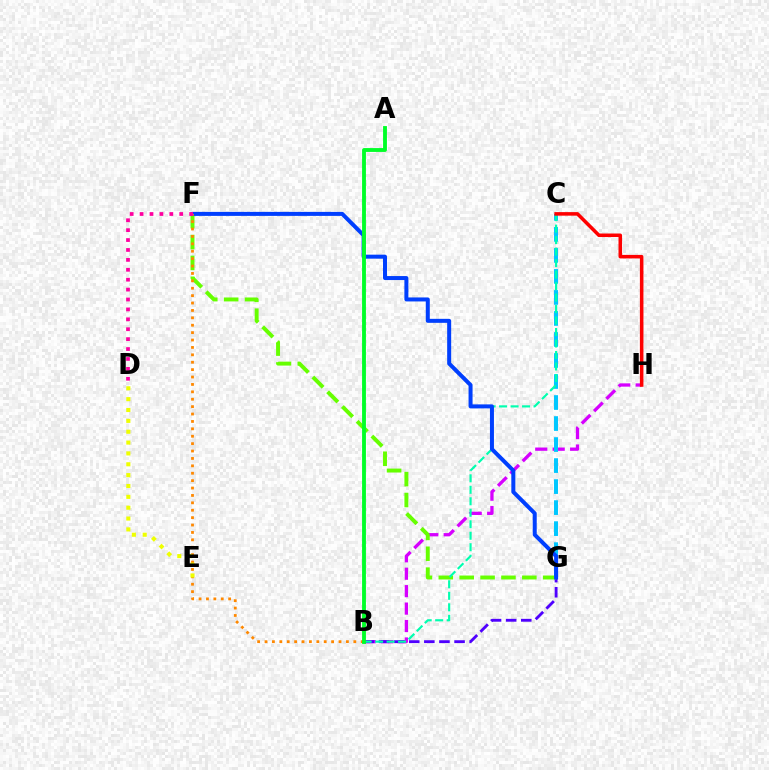{('B', 'H'): [{'color': '#d600ff', 'line_style': 'dashed', 'thickness': 2.37}], ('B', 'G'): [{'color': '#4f00ff', 'line_style': 'dashed', 'thickness': 2.05}], ('F', 'G'): [{'color': '#66ff00', 'line_style': 'dashed', 'thickness': 2.84}, {'color': '#003fff', 'line_style': 'solid', 'thickness': 2.88}], ('C', 'G'): [{'color': '#00c7ff', 'line_style': 'dashed', 'thickness': 2.86}], ('B', 'C'): [{'color': '#00ffaf', 'line_style': 'dashed', 'thickness': 1.56}], ('B', 'F'): [{'color': '#ff8800', 'line_style': 'dotted', 'thickness': 2.01}], ('C', 'H'): [{'color': '#ff0000', 'line_style': 'solid', 'thickness': 2.55}], ('D', 'F'): [{'color': '#ff00a0', 'line_style': 'dotted', 'thickness': 2.69}], ('D', 'E'): [{'color': '#eeff00', 'line_style': 'dotted', 'thickness': 2.95}], ('A', 'B'): [{'color': '#00ff27', 'line_style': 'solid', 'thickness': 2.77}]}